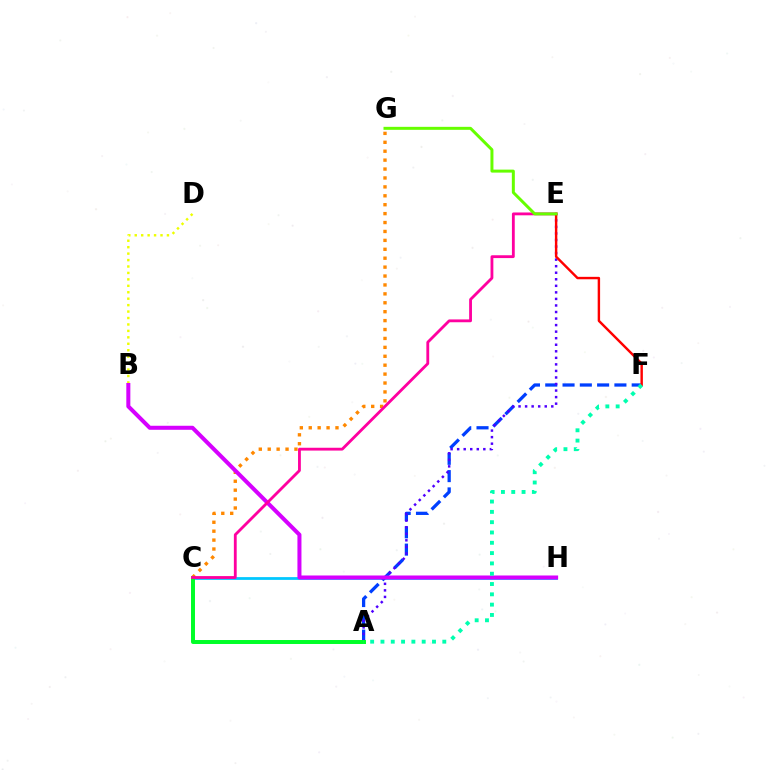{('C', 'H'): [{'color': '#00c7ff', 'line_style': 'solid', 'thickness': 1.99}], ('C', 'G'): [{'color': '#ff8800', 'line_style': 'dotted', 'thickness': 2.42}], ('A', 'F'): [{'color': '#003fff', 'line_style': 'dashed', 'thickness': 2.35}, {'color': '#00ffaf', 'line_style': 'dotted', 'thickness': 2.8}], ('B', 'D'): [{'color': '#eeff00', 'line_style': 'dotted', 'thickness': 1.75}], ('A', 'E'): [{'color': '#4f00ff', 'line_style': 'dotted', 'thickness': 1.78}], ('B', 'H'): [{'color': '#d600ff', 'line_style': 'solid', 'thickness': 2.9}], ('A', 'C'): [{'color': '#00ff27', 'line_style': 'solid', 'thickness': 2.86}], ('C', 'E'): [{'color': '#ff00a0', 'line_style': 'solid', 'thickness': 2.03}], ('E', 'F'): [{'color': '#ff0000', 'line_style': 'solid', 'thickness': 1.75}], ('E', 'G'): [{'color': '#66ff00', 'line_style': 'solid', 'thickness': 2.15}]}